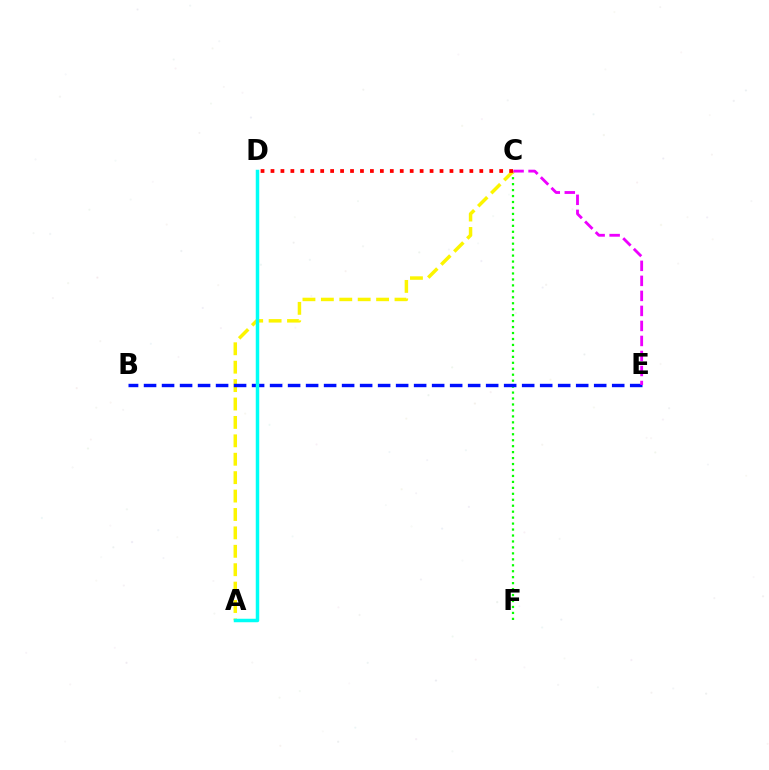{('C', 'F'): [{'color': '#08ff00', 'line_style': 'dotted', 'thickness': 1.62}], ('A', 'C'): [{'color': '#fcf500', 'line_style': 'dashed', 'thickness': 2.5}], ('B', 'E'): [{'color': '#0010ff', 'line_style': 'dashed', 'thickness': 2.45}], ('C', 'E'): [{'color': '#ee00ff', 'line_style': 'dashed', 'thickness': 2.04}], ('A', 'D'): [{'color': '#00fff6', 'line_style': 'solid', 'thickness': 2.51}], ('C', 'D'): [{'color': '#ff0000', 'line_style': 'dotted', 'thickness': 2.7}]}